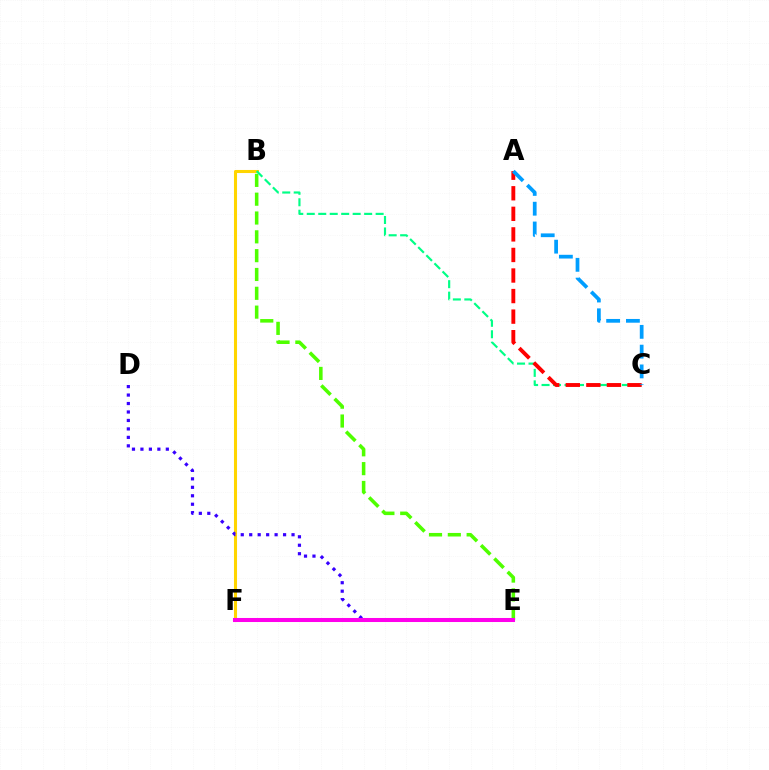{('B', 'E'): [{'color': '#4fff00', 'line_style': 'dashed', 'thickness': 2.56}], ('B', 'F'): [{'color': '#ffd500', 'line_style': 'solid', 'thickness': 2.21}], ('B', 'C'): [{'color': '#00ff86', 'line_style': 'dashed', 'thickness': 1.56}], ('D', 'E'): [{'color': '#3700ff', 'line_style': 'dotted', 'thickness': 2.3}], ('E', 'F'): [{'color': '#ff00ed', 'line_style': 'solid', 'thickness': 2.91}], ('A', 'C'): [{'color': '#ff0000', 'line_style': 'dashed', 'thickness': 2.79}, {'color': '#009eff', 'line_style': 'dashed', 'thickness': 2.69}]}